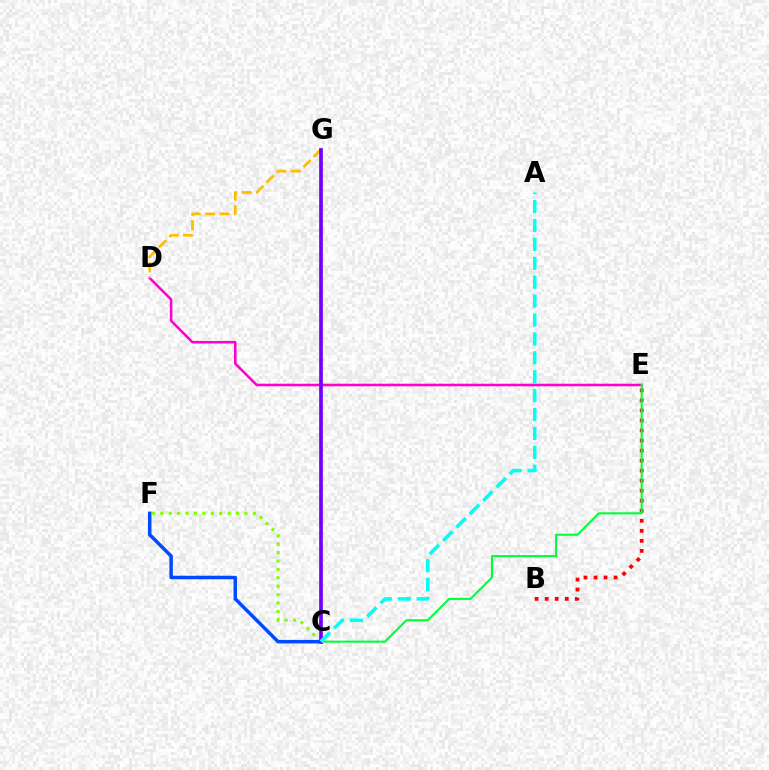{('C', 'F'): [{'color': '#84ff00', 'line_style': 'dotted', 'thickness': 2.28}, {'color': '#004bff', 'line_style': 'solid', 'thickness': 2.52}], ('D', 'E'): [{'color': '#ff00cf', 'line_style': 'solid', 'thickness': 1.83}], ('B', 'E'): [{'color': '#ff0000', 'line_style': 'dotted', 'thickness': 2.73}], ('C', 'E'): [{'color': '#00ff39', 'line_style': 'solid', 'thickness': 1.5}], ('D', 'G'): [{'color': '#ffbd00', 'line_style': 'dashed', 'thickness': 1.97}], ('C', 'G'): [{'color': '#7200ff', 'line_style': 'solid', 'thickness': 2.65}], ('A', 'C'): [{'color': '#00fff6', 'line_style': 'dashed', 'thickness': 2.57}]}